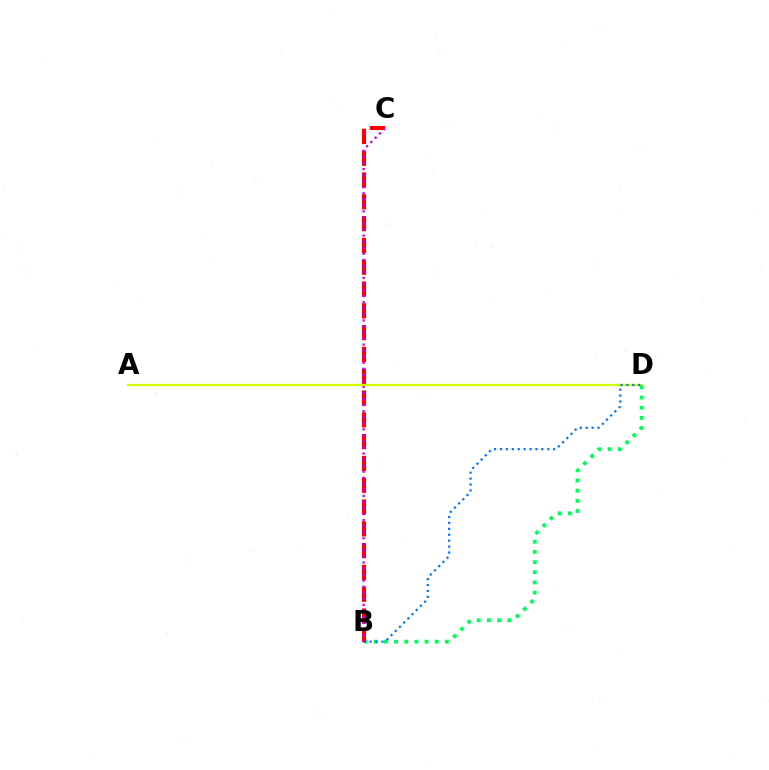{('A', 'D'): [{'color': '#d1ff00', 'line_style': 'solid', 'thickness': 1.67}], ('B', 'D'): [{'color': '#00ff5c', 'line_style': 'dotted', 'thickness': 2.76}, {'color': '#0074ff', 'line_style': 'dotted', 'thickness': 1.61}], ('B', 'C'): [{'color': '#ff0000', 'line_style': 'dashed', 'thickness': 2.96}, {'color': '#b900ff', 'line_style': 'dotted', 'thickness': 1.64}]}